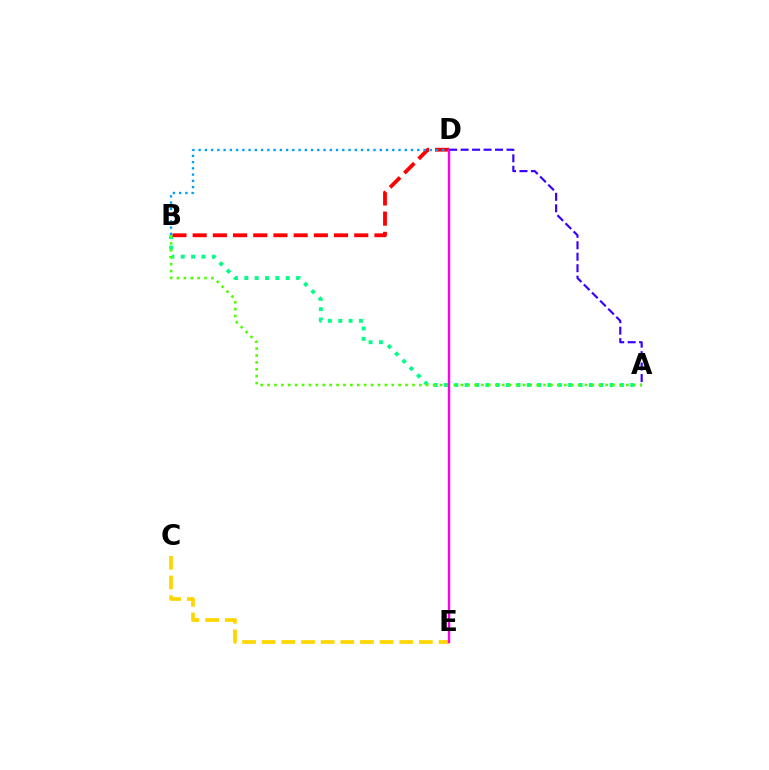{('C', 'E'): [{'color': '#ffd500', 'line_style': 'dashed', 'thickness': 2.67}], ('A', 'B'): [{'color': '#00ff86', 'line_style': 'dotted', 'thickness': 2.81}, {'color': '#4fff00', 'line_style': 'dotted', 'thickness': 1.87}], ('B', 'D'): [{'color': '#ff0000', 'line_style': 'dashed', 'thickness': 2.74}, {'color': '#009eff', 'line_style': 'dotted', 'thickness': 1.7}], ('D', 'E'): [{'color': '#ff00ed', 'line_style': 'solid', 'thickness': 1.72}], ('A', 'D'): [{'color': '#3700ff', 'line_style': 'dashed', 'thickness': 1.56}]}